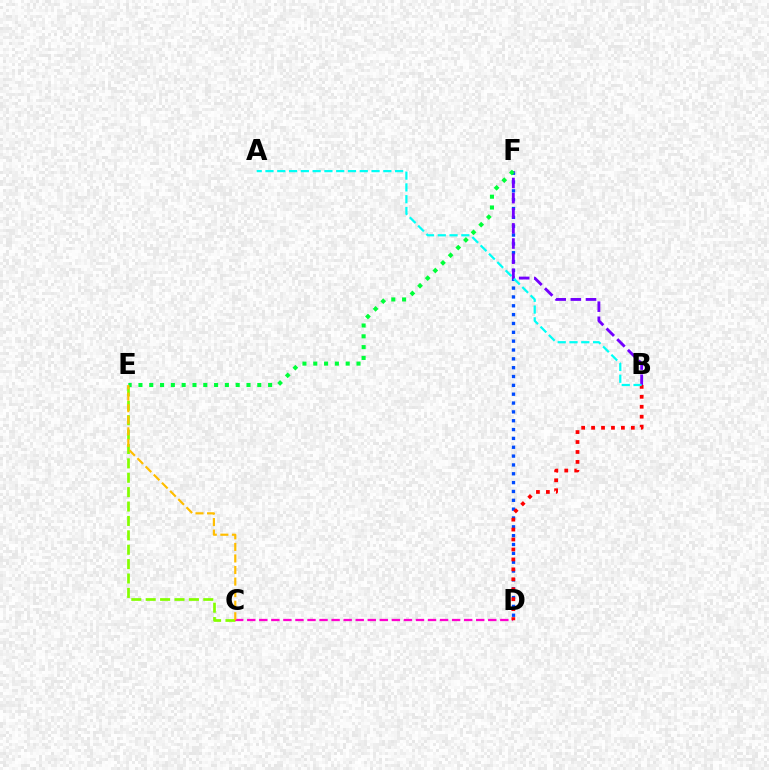{('C', 'E'): [{'color': '#84ff00', 'line_style': 'dashed', 'thickness': 1.96}, {'color': '#ffbd00', 'line_style': 'dashed', 'thickness': 1.57}], ('C', 'D'): [{'color': '#ff00cf', 'line_style': 'dashed', 'thickness': 1.64}], ('D', 'F'): [{'color': '#004bff', 'line_style': 'dotted', 'thickness': 2.4}], ('B', 'F'): [{'color': '#7200ff', 'line_style': 'dashed', 'thickness': 2.06}], ('E', 'F'): [{'color': '#00ff39', 'line_style': 'dotted', 'thickness': 2.94}], ('B', 'D'): [{'color': '#ff0000', 'line_style': 'dotted', 'thickness': 2.7}], ('A', 'B'): [{'color': '#00fff6', 'line_style': 'dashed', 'thickness': 1.6}]}